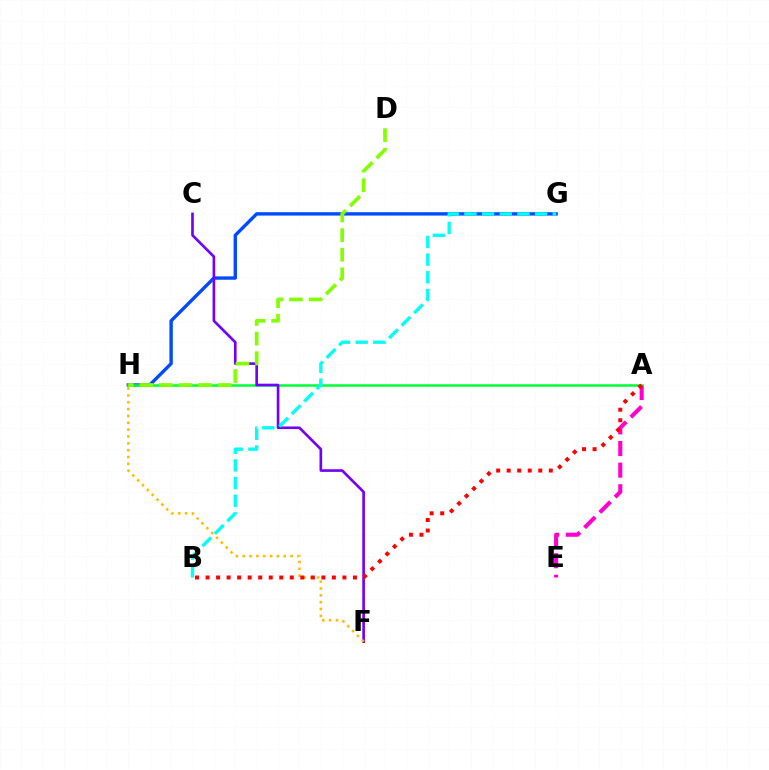{('G', 'H'): [{'color': '#004bff', 'line_style': 'solid', 'thickness': 2.44}], ('A', 'E'): [{'color': '#ff00cf', 'line_style': 'dashed', 'thickness': 2.94}], ('A', 'H'): [{'color': '#00ff39', 'line_style': 'solid', 'thickness': 1.81}], ('C', 'F'): [{'color': '#7200ff', 'line_style': 'solid', 'thickness': 1.91}], ('D', 'H'): [{'color': '#84ff00', 'line_style': 'dashed', 'thickness': 2.66}], ('F', 'H'): [{'color': '#ffbd00', 'line_style': 'dotted', 'thickness': 1.86}], ('A', 'B'): [{'color': '#ff0000', 'line_style': 'dotted', 'thickness': 2.86}], ('B', 'G'): [{'color': '#00fff6', 'line_style': 'dashed', 'thickness': 2.4}]}